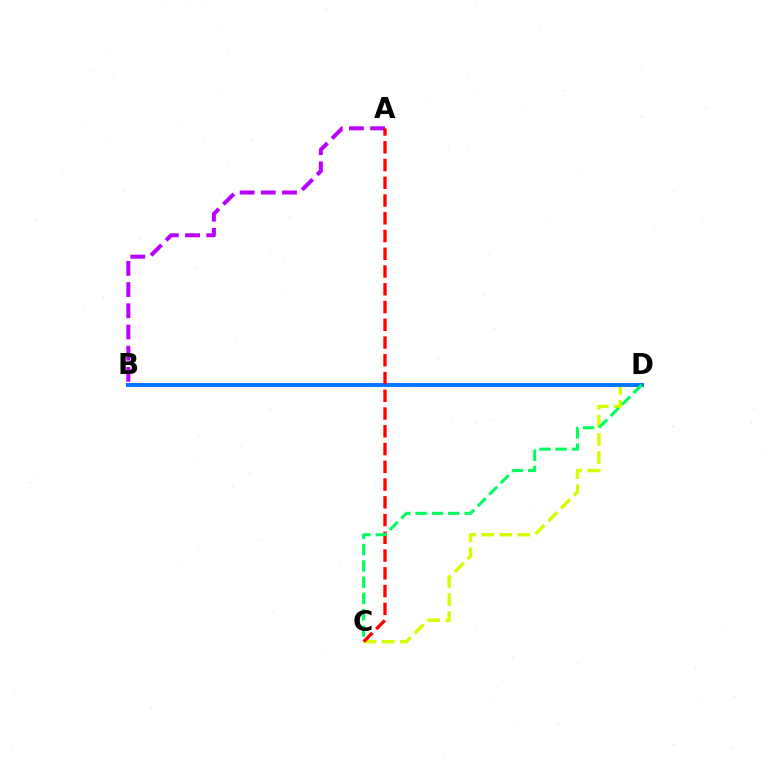{('C', 'D'): [{'color': '#d1ff00', 'line_style': 'dashed', 'thickness': 2.46}, {'color': '#00ff5c', 'line_style': 'dashed', 'thickness': 2.21}], ('A', 'B'): [{'color': '#b900ff', 'line_style': 'dashed', 'thickness': 2.88}], ('B', 'D'): [{'color': '#0074ff', 'line_style': 'solid', 'thickness': 2.84}], ('A', 'C'): [{'color': '#ff0000', 'line_style': 'dashed', 'thickness': 2.41}]}